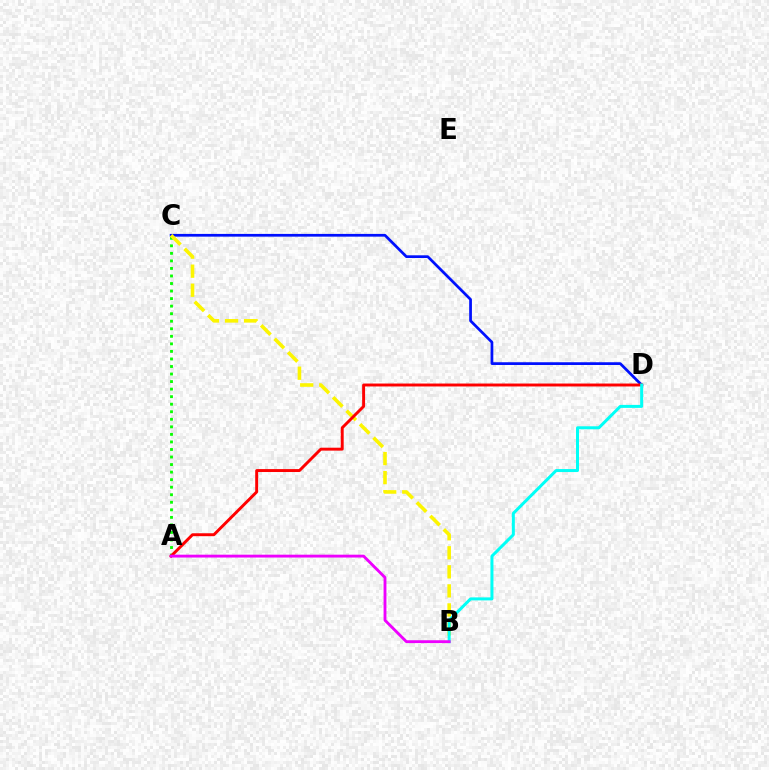{('A', 'C'): [{'color': '#08ff00', 'line_style': 'dotted', 'thickness': 2.05}], ('C', 'D'): [{'color': '#0010ff', 'line_style': 'solid', 'thickness': 1.97}], ('B', 'C'): [{'color': '#fcf500', 'line_style': 'dashed', 'thickness': 2.59}], ('A', 'D'): [{'color': '#ff0000', 'line_style': 'solid', 'thickness': 2.11}], ('B', 'D'): [{'color': '#00fff6', 'line_style': 'solid', 'thickness': 2.16}], ('A', 'B'): [{'color': '#ee00ff', 'line_style': 'solid', 'thickness': 2.05}]}